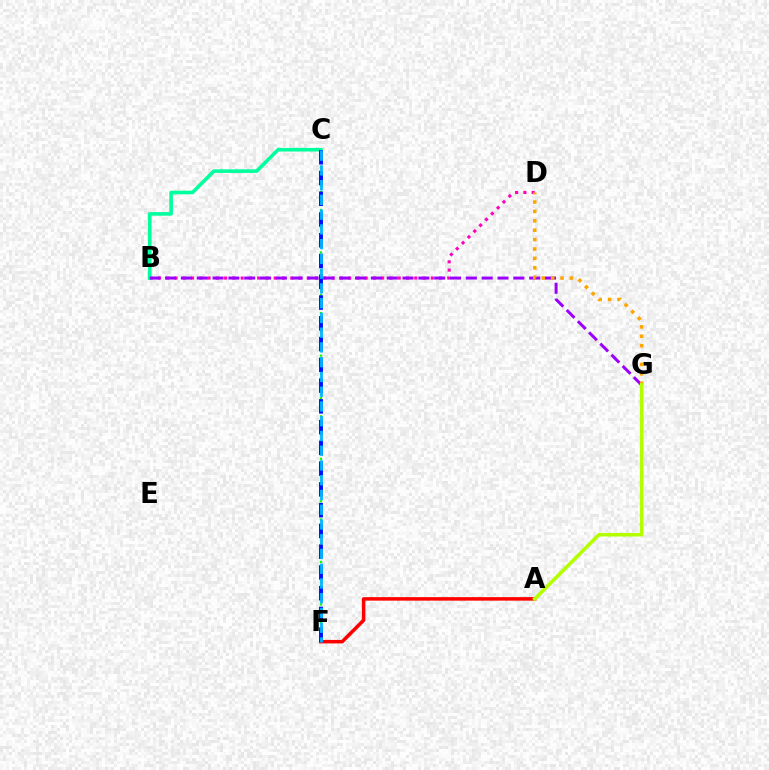{('A', 'F'): [{'color': '#ff0000', 'line_style': 'solid', 'thickness': 2.52}], ('C', 'F'): [{'color': '#08ff00', 'line_style': 'dotted', 'thickness': 1.65}, {'color': '#0010ff', 'line_style': 'dashed', 'thickness': 2.82}, {'color': '#00b5ff', 'line_style': 'dashed', 'thickness': 2.0}], ('B', 'D'): [{'color': '#ff00bd', 'line_style': 'dotted', 'thickness': 2.25}], ('B', 'C'): [{'color': '#00ff9d', 'line_style': 'solid', 'thickness': 2.59}], ('B', 'G'): [{'color': '#9b00ff', 'line_style': 'dashed', 'thickness': 2.15}], ('D', 'G'): [{'color': '#ffa500', 'line_style': 'dotted', 'thickness': 2.55}], ('A', 'G'): [{'color': '#b3ff00', 'line_style': 'solid', 'thickness': 2.59}]}